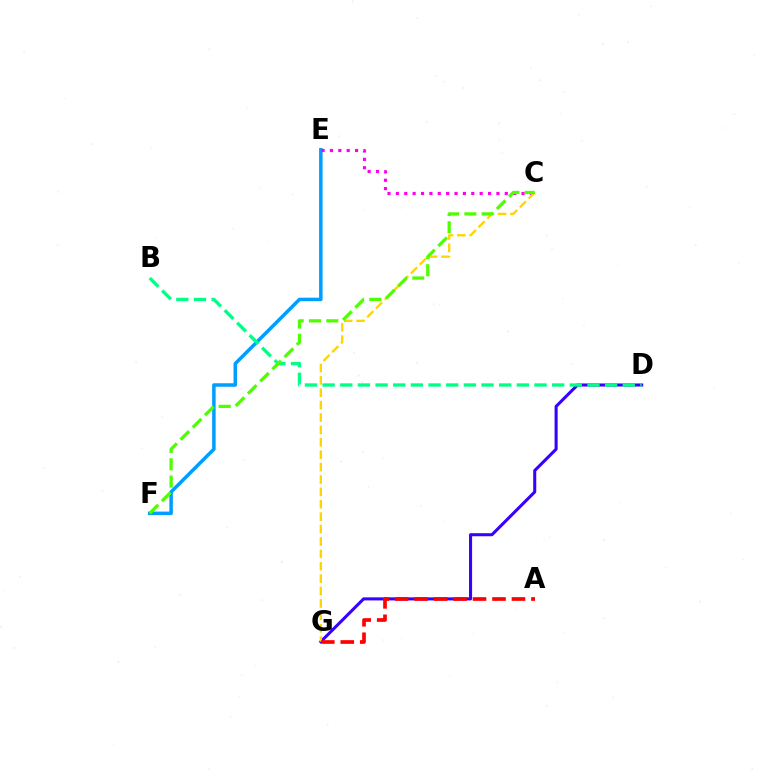{('E', 'F'): [{'color': '#009eff', 'line_style': 'solid', 'thickness': 2.53}], ('C', 'E'): [{'color': '#ff00ed', 'line_style': 'dotted', 'thickness': 2.28}], ('D', 'G'): [{'color': '#3700ff', 'line_style': 'solid', 'thickness': 2.21}], ('C', 'G'): [{'color': '#ffd500', 'line_style': 'dashed', 'thickness': 1.68}], ('A', 'G'): [{'color': '#ff0000', 'line_style': 'dashed', 'thickness': 2.65}], ('B', 'D'): [{'color': '#00ff86', 'line_style': 'dashed', 'thickness': 2.4}], ('C', 'F'): [{'color': '#4fff00', 'line_style': 'dashed', 'thickness': 2.35}]}